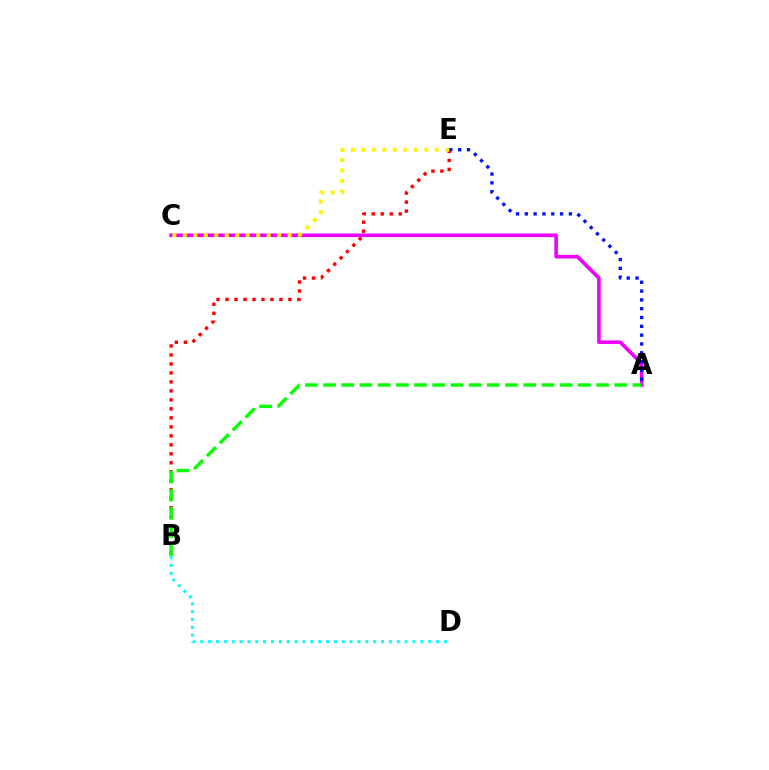{('B', 'E'): [{'color': '#ff0000', 'line_style': 'dotted', 'thickness': 2.44}], ('A', 'C'): [{'color': '#ee00ff', 'line_style': 'solid', 'thickness': 2.6}], ('A', 'E'): [{'color': '#0010ff', 'line_style': 'dotted', 'thickness': 2.39}], ('C', 'E'): [{'color': '#fcf500', 'line_style': 'dotted', 'thickness': 2.85}], ('A', 'B'): [{'color': '#08ff00', 'line_style': 'dashed', 'thickness': 2.47}], ('B', 'D'): [{'color': '#00fff6', 'line_style': 'dotted', 'thickness': 2.14}]}